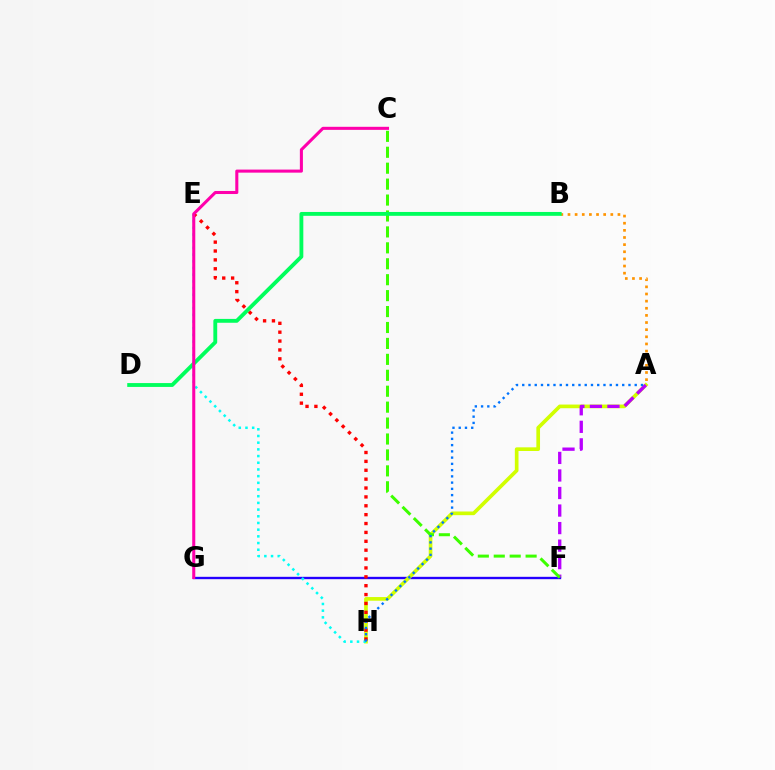{('F', 'G'): [{'color': '#2500ff', 'line_style': 'solid', 'thickness': 1.7}], ('A', 'H'): [{'color': '#d1ff00', 'line_style': 'solid', 'thickness': 2.64}, {'color': '#0074ff', 'line_style': 'dotted', 'thickness': 1.7}], ('E', 'H'): [{'color': '#00fff6', 'line_style': 'dotted', 'thickness': 1.82}, {'color': '#ff0000', 'line_style': 'dotted', 'thickness': 2.41}], ('A', 'F'): [{'color': '#b900ff', 'line_style': 'dashed', 'thickness': 2.38}], ('C', 'F'): [{'color': '#3dff00', 'line_style': 'dashed', 'thickness': 2.16}], ('A', 'B'): [{'color': '#ff9400', 'line_style': 'dotted', 'thickness': 1.94}], ('B', 'D'): [{'color': '#00ff5c', 'line_style': 'solid', 'thickness': 2.77}], ('C', 'G'): [{'color': '#ff00ac', 'line_style': 'solid', 'thickness': 2.2}]}